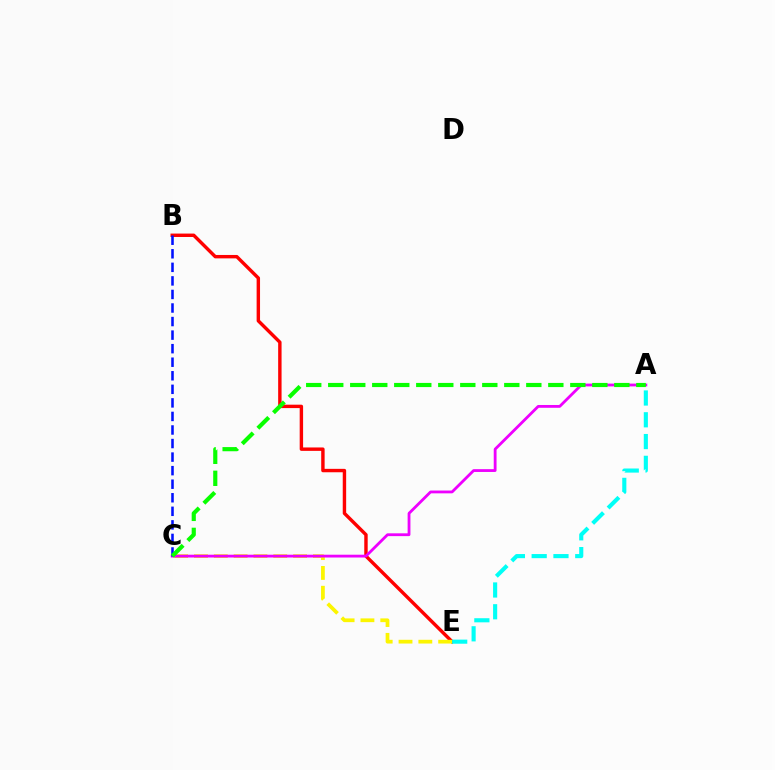{('B', 'E'): [{'color': '#ff0000', 'line_style': 'solid', 'thickness': 2.46}], ('C', 'E'): [{'color': '#fcf500', 'line_style': 'dashed', 'thickness': 2.69}], ('A', 'E'): [{'color': '#00fff6', 'line_style': 'dashed', 'thickness': 2.96}], ('A', 'C'): [{'color': '#ee00ff', 'line_style': 'solid', 'thickness': 2.02}, {'color': '#08ff00', 'line_style': 'dashed', 'thickness': 2.99}], ('B', 'C'): [{'color': '#0010ff', 'line_style': 'dashed', 'thickness': 1.84}]}